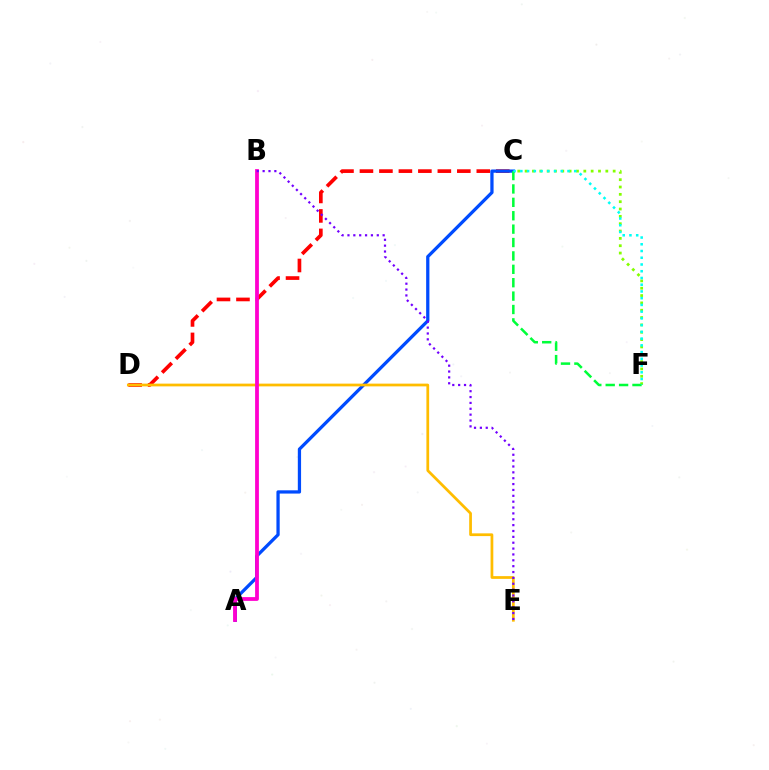{('C', 'F'): [{'color': '#84ff00', 'line_style': 'dotted', 'thickness': 1.99}, {'color': '#00ff39', 'line_style': 'dashed', 'thickness': 1.82}, {'color': '#00fff6', 'line_style': 'dotted', 'thickness': 1.83}], ('C', 'D'): [{'color': '#ff0000', 'line_style': 'dashed', 'thickness': 2.65}], ('A', 'C'): [{'color': '#004bff', 'line_style': 'solid', 'thickness': 2.34}], ('D', 'E'): [{'color': '#ffbd00', 'line_style': 'solid', 'thickness': 1.97}], ('A', 'B'): [{'color': '#ff00cf', 'line_style': 'solid', 'thickness': 2.72}], ('B', 'E'): [{'color': '#7200ff', 'line_style': 'dotted', 'thickness': 1.59}]}